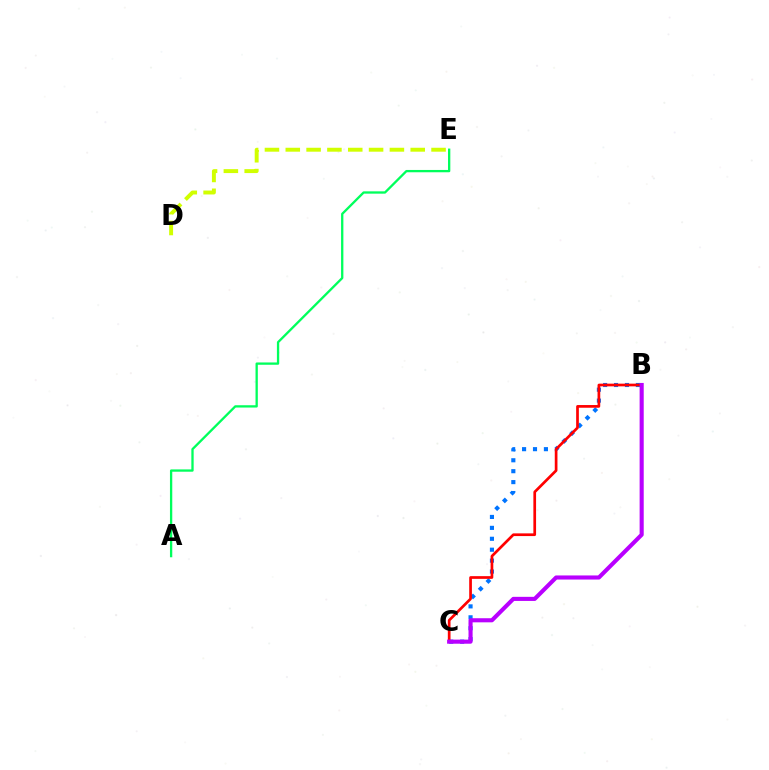{('A', 'E'): [{'color': '#00ff5c', 'line_style': 'solid', 'thickness': 1.66}], ('D', 'E'): [{'color': '#d1ff00', 'line_style': 'dashed', 'thickness': 2.83}], ('B', 'C'): [{'color': '#0074ff', 'line_style': 'dotted', 'thickness': 2.97}, {'color': '#ff0000', 'line_style': 'solid', 'thickness': 1.95}, {'color': '#b900ff', 'line_style': 'solid', 'thickness': 2.95}]}